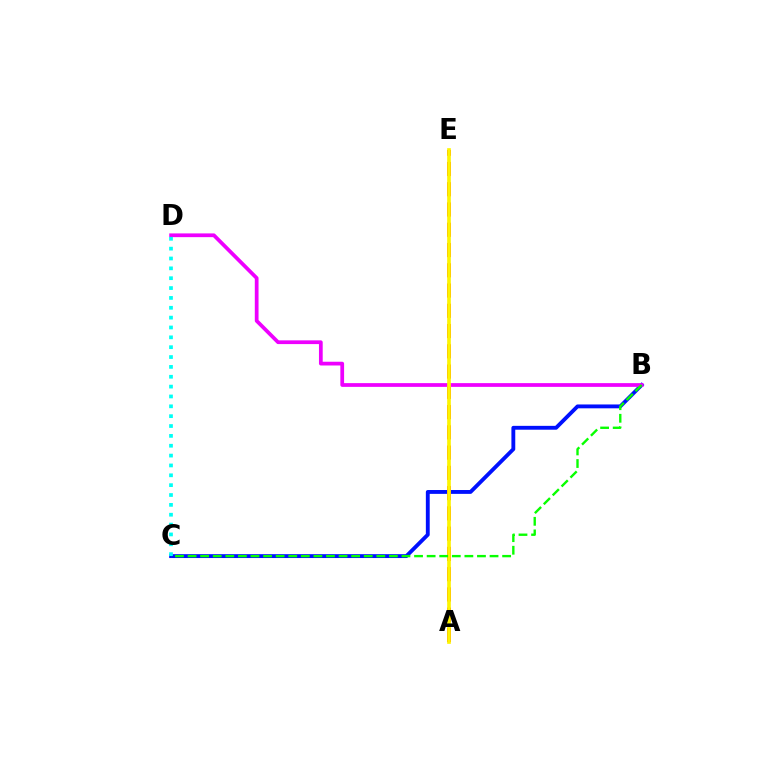{('B', 'C'): [{'color': '#0010ff', 'line_style': 'solid', 'thickness': 2.78}, {'color': '#08ff00', 'line_style': 'dashed', 'thickness': 1.71}], ('A', 'E'): [{'color': '#ff0000', 'line_style': 'dashed', 'thickness': 2.75}, {'color': '#fcf500', 'line_style': 'solid', 'thickness': 2.64}], ('B', 'D'): [{'color': '#ee00ff', 'line_style': 'solid', 'thickness': 2.69}], ('C', 'D'): [{'color': '#00fff6', 'line_style': 'dotted', 'thickness': 2.68}]}